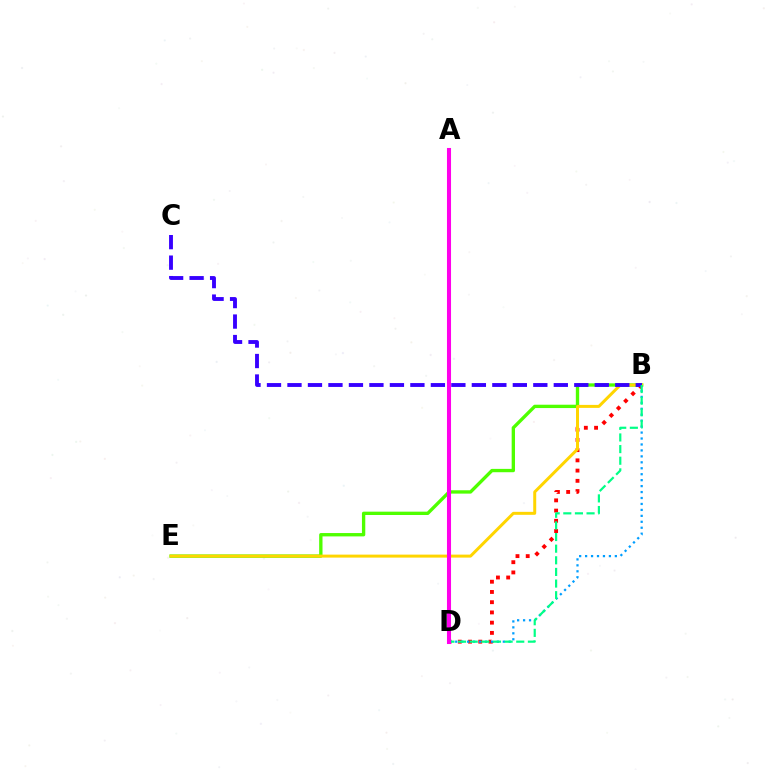{('B', 'D'): [{'color': '#ff0000', 'line_style': 'dotted', 'thickness': 2.78}, {'color': '#009eff', 'line_style': 'dotted', 'thickness': 1.62}, {'color': '#00ff86', 'line_style': 'dashed', 'thickness': 1.58}], ('B', 'E'): [{'color': '#4fff00', 'line_style': 'solid', 'thickness': 2.41}, {'color': '#ffd500', 'line_style': 'solid', 'thickness': 2.15}], ('B', 'C'): [{'color': '#3700ff', 'line_style': 'dashed', 'thickness': 2.78}], ('A', 'D'): [{'color': '#ff00ed', 'line_style': 'solid', 'thickness': 2.93}]}